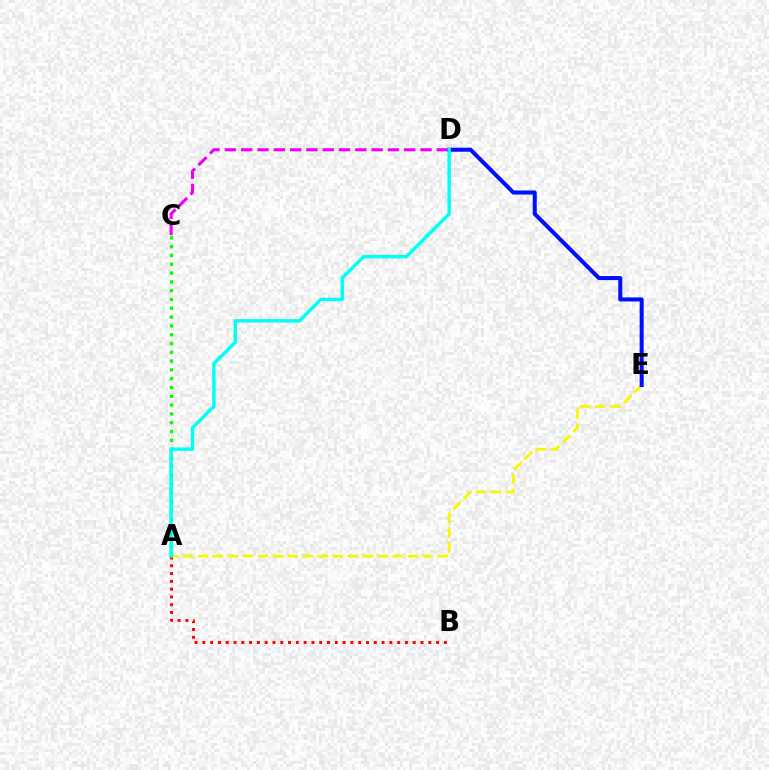{('A', 'E'): [{'color': '#fcf500', 'line_style': 'dashed', 'thickness': 2.04}], ('C', 'D'): [{'color': '#ee00ff', 'line_style': 'dashed', 'thickness': 2.21}], ('A', 'B'): [{'color': '#ff0000', 'line_style': 'dotted', 'thickness': 2.12}], ('D', 'E'): [{'color': '#0010ff', 'line_style': 'solid', 'thickness': 2.91}], ('A', 'C'): [{'color': '#08ff00', 'line_style': 'dotted', 'thickness': 2.39}], ('A', 'D'): [{'color': '#00fff6', 'line_style': 'solid', 'thickness': 2.47}]}